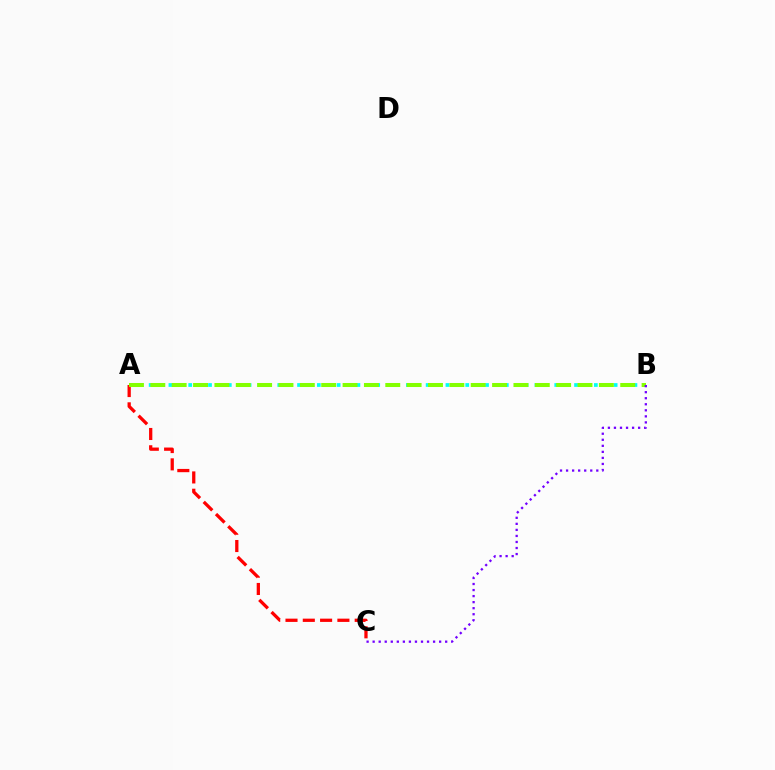{('A', 'C'): [{'color': '#ff0000', 'line_style': 'dashed', 'thickness': 2.35}], ('A', 'B'): [{'color': '#00fff6', 'line_style': 'dotted', 'thickness': 2.69}, {'color': '#84ff00', 'line_style': 'dashed', 'thickness': 2.9}], ('B', 'C'): [{'color': '#7200ff', 'line_style': 'dotted', 'thickness': 1.64}]}